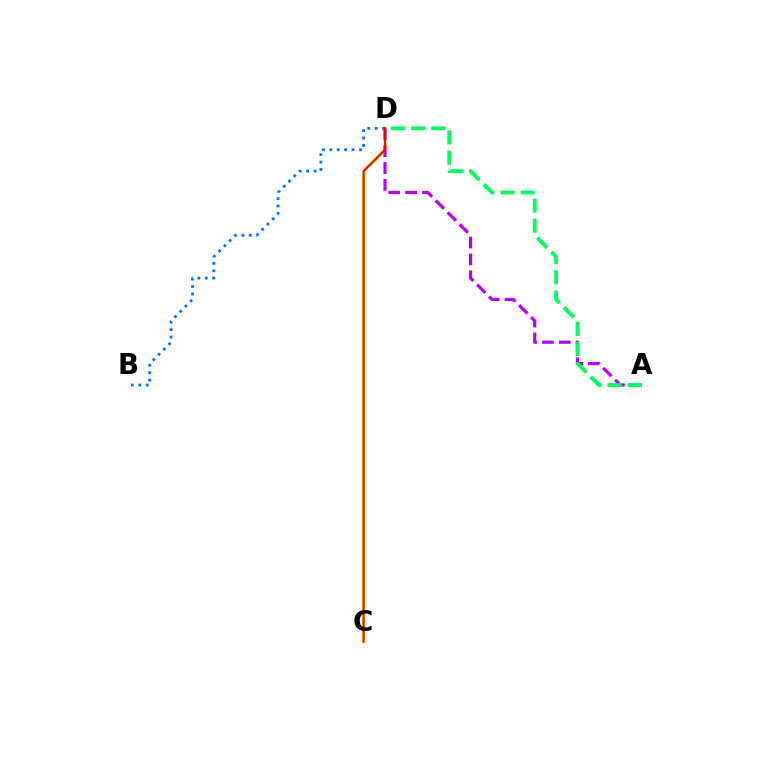{('C', 'D'): [{'color': '#d1ff00', 'line_style': 'solid', 'thickness': 2.22}, {'color': '#ff0000', 'line_style': 'solid', 'thickness': 1.5}], ('B', 'D'): [{'color': '#0074ff', 'line_style': 'dotted', 'thickness': 2.02}], ('A', 'D'): [{'color': '#b900ff', 'line_style': 'dashed', 'thickness': 2.29}, {'color': '#00ff5c', 'line_style': 'dashed', 'thickness': 2.74}]}